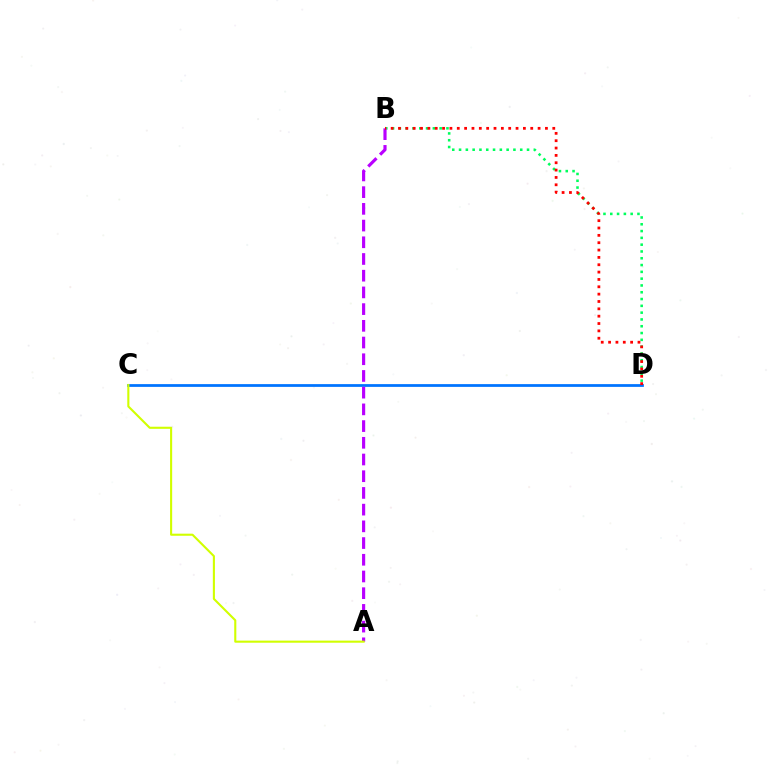{('B', 'D'): [{'color': '#00ff5c', 'line_style': 'dotted', 'thickness': 1.85}, {'color': '#ff0000', 'line_style': 'dotted', 'thickness': 2.0}], ('C', 'D'): [{'color': '#0074ff', 'line_style': 'solid', 'thickness': 1.99}], ('A', 'B'): [{'color': '#b900ff', 'line_style': 'dashed', 'thickness': 2.27}], ('A', 'C'): [{'color': '#d1ff00', 'line_style': 'solid', 'thickness': 1.51}]}